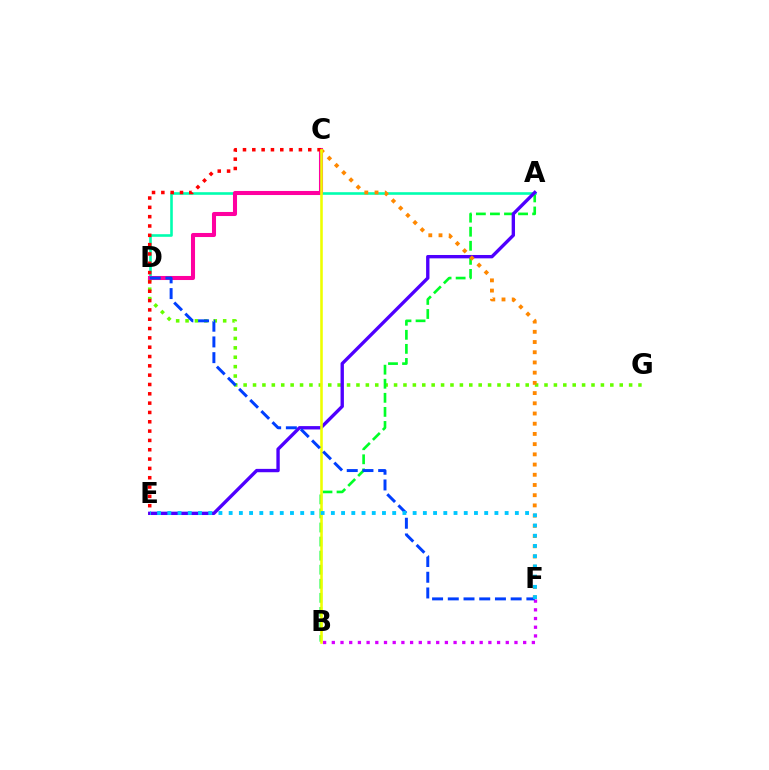{('D', 'G'): [{'color': '#66ff00', 'line_style': 'dotted', 'thickness': 2.55}], ('A', 'B'): [{'color': '#00ff27', 'line_style': 'dashed', 'thickness': 1.91}], ('B', 'F'): [{'color': '#d600ff', 'line_style': 'dotted', 'thickness': 2.36}], ('A', 'D'): [{'color': '#00ffaf', 'line_style': 'solid', 'thickness': 1.88}], ('A', 'E'): [{'color': '#4f00ff', 'line_style': 'solid', 'thickness': 2.42}], ('C', 'D'): [{'color': '#ff00a0', 'line_style': 'solid', 'thickness': 2.93}], ('C', 'E'): [{'color': '#ff0000', 'line_style': 'dotted', 'thickness': 2.53}], ('C', 'F'): [{'color': '#ff8800', 'line_style': 'dotted', 'thickness': 2.77}], ('B', 'C'): [{'color': '#eeff00', 'line_style': 'solid', 'thickness': 1.86}], ('D', 'F'): [{'color': '#003fff', 'line_style': 'dashed', 'thickness': 2.14}], ('E', 'F'): [{'color': '#00c7ff', 'line_style': 'dotted', 'thickness': 2.78}]}